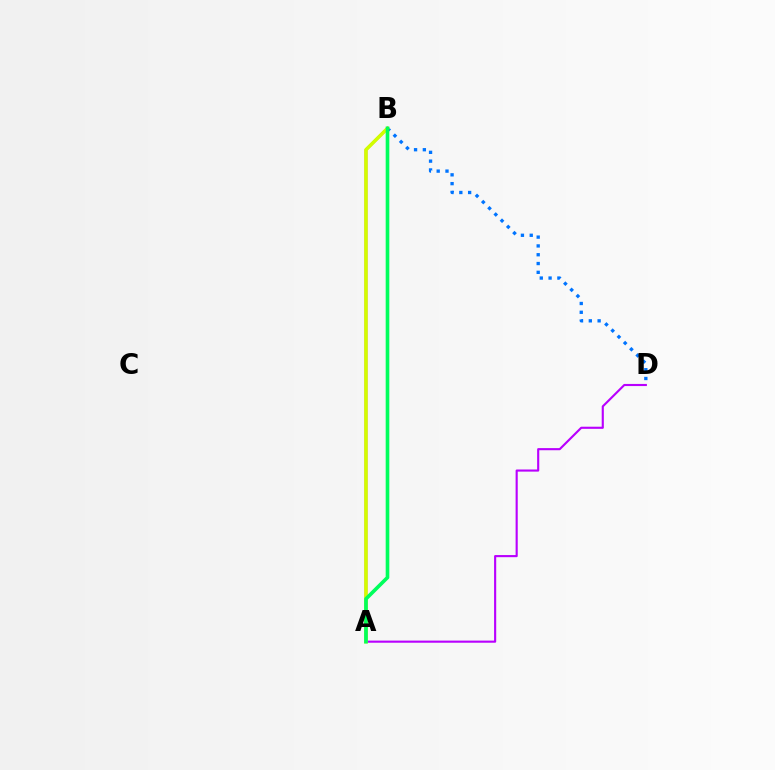{('A', 'B'): [{'color': '#ff0000', 'line_style': 'solid', 'thickness': 1.83}, {'color': '#d1ff00', 'line_style': 'solid', 'thickness': 2.5}, {'color': '#00ff5c', 'line_style': 'solid', 'thickness': 2.61}], ('B', 'D'): [{'color': '#0074ff', 'line_style': 'dotted', 'thickness': 2.39}], ('A', 'D'): [{'color': '#b900ff', 'line_style': 'solid', 'thickness': 1.53}]}